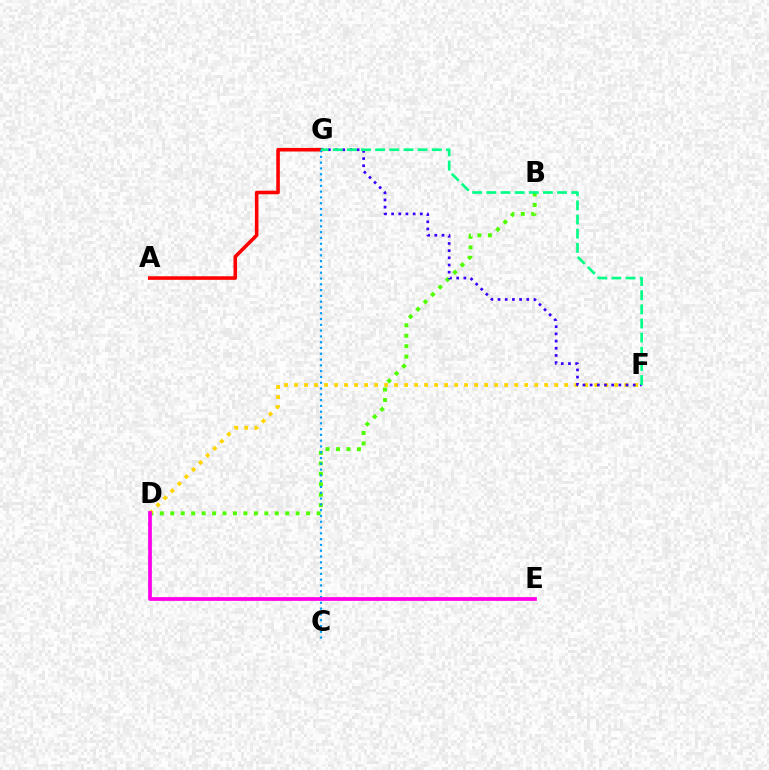{('B', 'D'): [{'color': '#4fff00', 'line_style': 'dotted', 'thickness': 2.84}], ('D', 'F'): [{'color': '#ffd500', 'line_style': 'dotted', 'thickness': 2.72}], ('A', 'G'): [{'color': '#ff0000', 'line_style': 'solid', 'thickness': 2.57}], ('C', 'G'): [{'color': '#009eff', 'line_style': 'dotted', 'thickness': 1.57}], ('F', 'G'): [{'color': '#3700ff', 'line_style': 'dotted', 'thickness': 1.95}, {'color': '#00ff86', 'line_style': 'dashed', 'thickness': 1.92}], ('D', 'E'): [{'color': '#ff00ed', 'line_style': 'solid', 'thickness': 2.7}]}